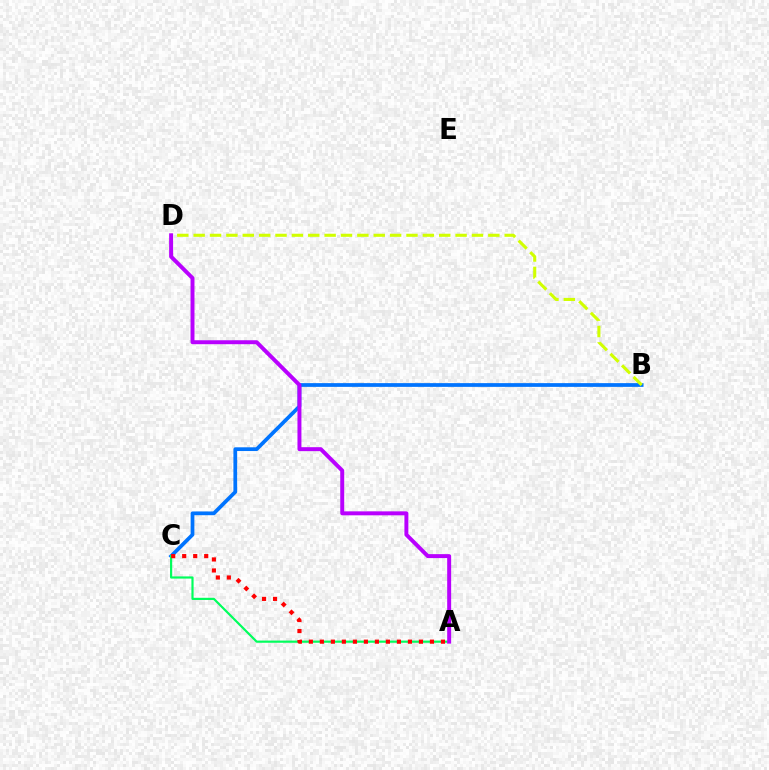{('B', 'C'): [{'color': '#0074ff', 'line_style': 'solid', 'thickness': 2.69}], ('B', 'D'): [{'color': '#d1ff00', 'line_style': 'dashed', 'thickness': 2.22}], ('A', 'C'): [{'color': '#00ff5c', 'line_style': 'solid', 'thickness': 1.57}, {'color': '#ff0000', 'line_style': 'dotted', 'thickness': 2.99}], ('A', 'D'): [{'color': '#b900ff', 'line_style': 'solid', 'thickness': 2.85}]}